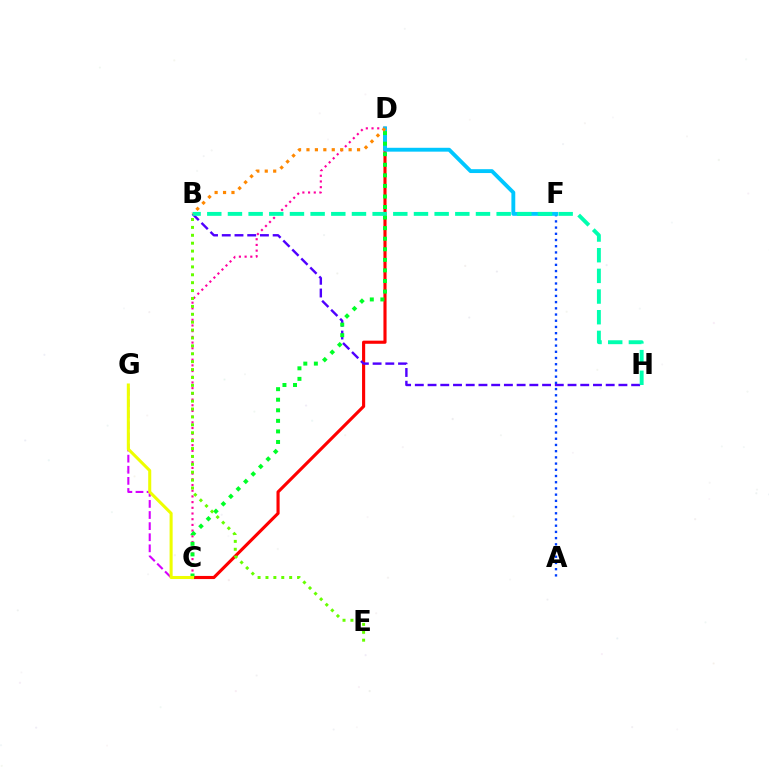{('C', 'D'): [{'color': '#ff00a0', 'line_style': 'dotted', 'thickness': 1.55}, {'color': '#ff0000', 'line_style': 'solid', 'thickness': 2.25}, {'color': '#00ff27', 'line_style': 'dotted', 'thickness': 2.87}], ('C', 'G'): [{'color': '#d600ff', 'line_style': 'dashed', 'thickness': 1.51}, {'color': '#eeff00', 'line_style': 'solid', 'thickness': 2.19}], ('A', 'F'): [{'color': '#003fff', 'line_style': 'dotted', 'thickness': 1.69}], ('D', 'F'): [{'color': '#00c7ff', 'line_style': 'solid', 'thickness': 2.78}], ('B', 'H'): [{'color': '#4f00ff', 'line_style': 'dashed', 'thickness': 1.73}, {'color': '#00ffaf', 'line_style': 'dashed', 'thickness': 2.81}], ('B', 'D'): [{'color': '#ff8800', 'line_style': 'dotted', 'thickness': 2.29}], ('B', 'E'): [{'color': '#66ff00', 'line_style': 'dotted', 'thickness': 2.15}]}